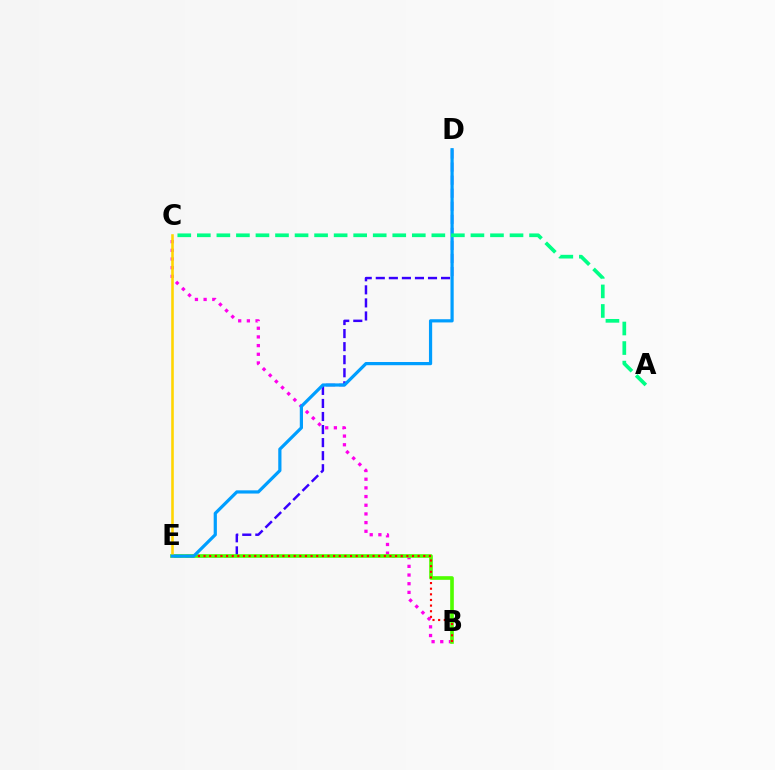{('B', 'C'): [{'color': '#ff00ed', 'line_style': 'dotted', 'thickness': 2.36}], ('D', 'E'): [{'color': '#3700ff', 'line_style': 'dashed', 'thickness': 1.77}, {'color': '#009eff', 'line_style': 'solid', 'thickness': 2.31}], ('B', 'E'): [{'color': '#4fff00', 'line_style': 'solid', 'thickness': 2.62}, {'color': '#ff0000', 'line_style': 'dotted', 'thickness': 1.53}], ('C', 'E'): [{'color': '#ffd500', 'line_style': 'solid', 'thickness': 1.86}], ('A', 'C'): [{'color': '#00ff86', 'line_style': 'dashed', 'thickness': 2.65}]}